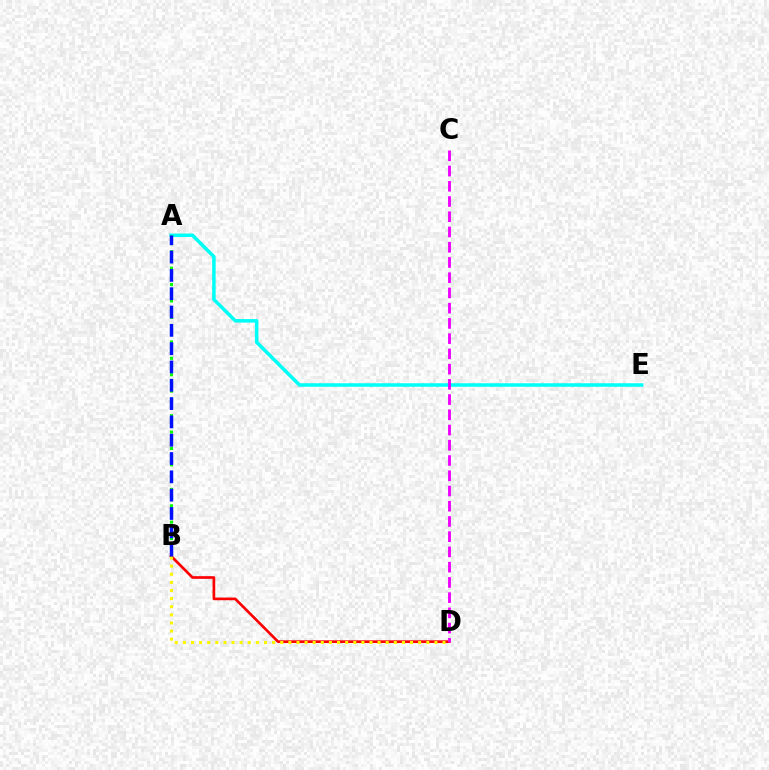{('A', 'E'): [{'color': '#00fff6', 'line_style': 'solid', 'thickness': 2.53}], ('A', 'B'): [{'color': '#08ff00', 'line_style': 'dotted', 'thickness': 2.23}, {'color': '#0010ff', 'line_style': 'dashed', 'thickness': 2.49}], ('B', 'D'): [{'color': '#ff0000', 'line_style': 'solid', 'thickness': 1.93}, {'color': '#fcf500', 'line_style': 'dotted', 'thickness': 2.2}], ('C', 'D'): [{'color': '#ee00ff', 'line_style': 'dashed', 'thickness': 2.07}]}